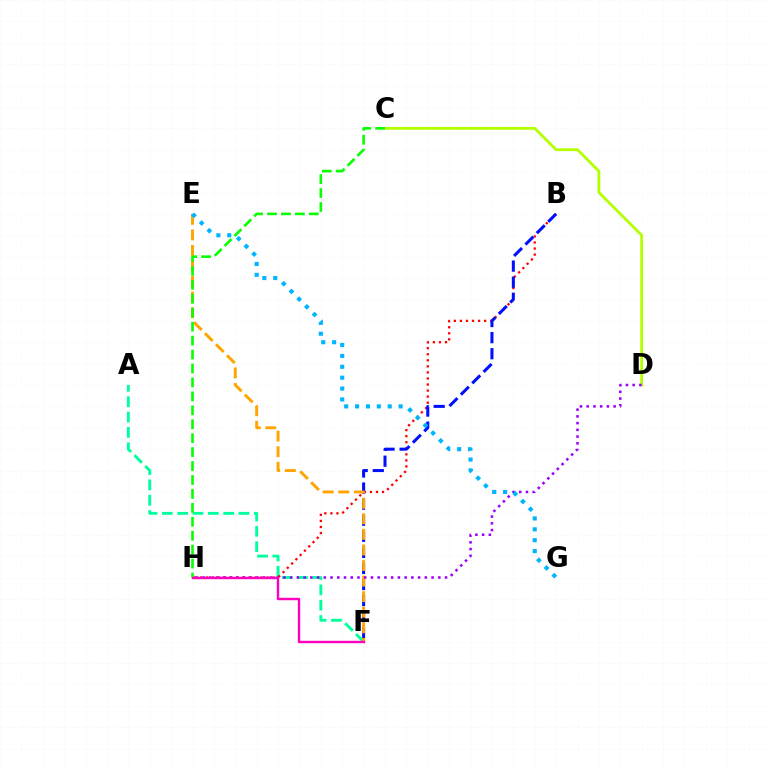{('A', 'F'): [{'color': '#00ff9d', 'line_style': 'dashed', 'thickness': 2.08}], ('C', 'D'): [{'color': '#b3ff00', 'line_style': 'solid', 'thickness': 2.01}], ('B', 'H'): [{'color': '#ff0000', 'line_style': 'dotted', 'thickness': 1.64}], ('B', 'F'): [{'color': '#0010ff', 'line_style': 'dashed', 'thickness': 2.18}], ('E', 'F'): [{'color': '#ffa500', 'line_style': 'dashed', 'thickness': 2.12}], ('D', 'H'): [{'color': '#9b00ff', 'line_style': 'dotted', 'thickness': 1.83}], ('E', 'G'): [{'color': '#00b5ff', 'line_style': 'dotted', 'thickness': 2.96}], ('C', 'H'): [{'color': '#08ff00', 'line_style': 'dashed', 'thickness': 1.89}], ('F', 'H'): [{'color': '#ff00bd', 'line_style': 'solid', 'thickness': 1.73}]}